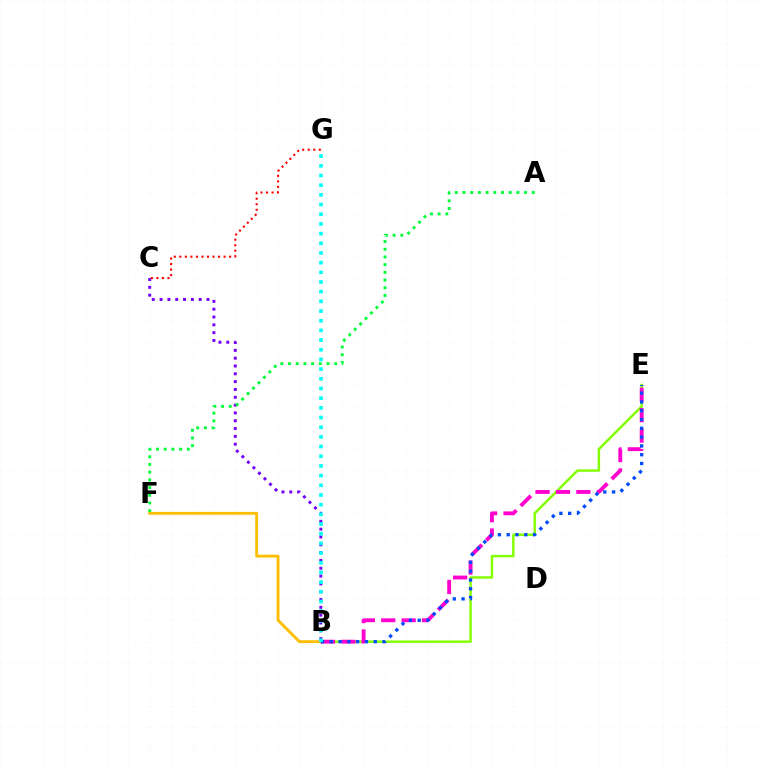{('B', 'C'): [{'color': '#7200ff', 'line_style': 'dotted', 'thickness': 2.12}], ('C', 'G'): [{'color': '#ff0000', 'line_style': 'dotted', 'thickness': 1.5}], ('B', 'E'): [{'color': '#84ff00', 'line_style': 'solid', 'thickness': 1.76}, {'color': '#ff00cf', 'line_style': 'dashed', 'thickness': 2.77}, {'color': '#004bff', 'line_style': 'dotted', 'thickness': 2.39}], ('B', 'F'): [{'color': '#ffbd00', 'line_style': 'solid', 'thickness': 2.05}], ('A', 'F'): [{'color': '#00ff39', 'line_style': 'dotted', 'thickness': 2.09}], ('B', 'G'): [{'color': '#00fff6', 'line_style': 'dotted', 'thickness': 2.63}]}